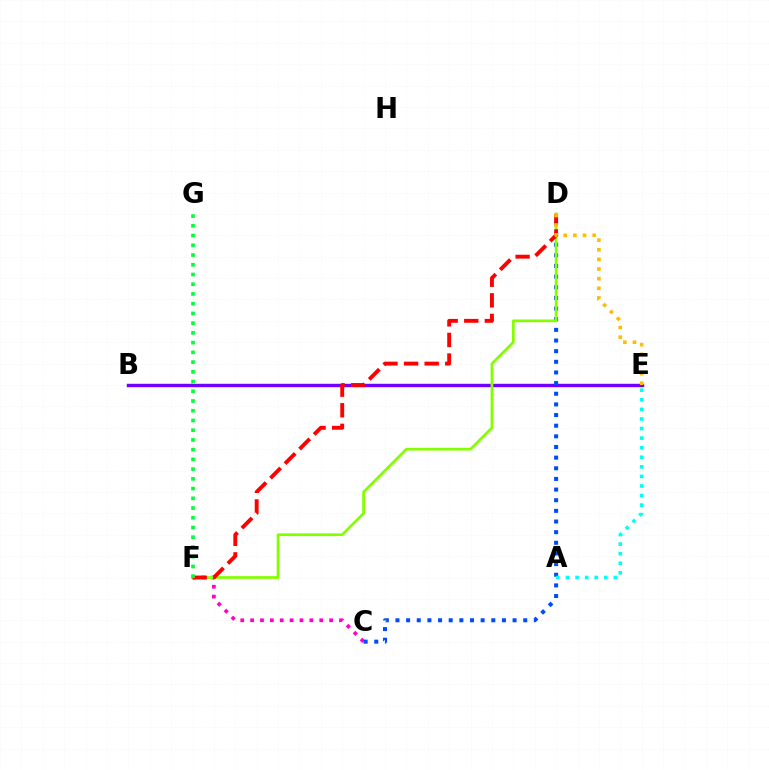{('C', 'F'): [{'color': '#ff00cf', 'line_style': 'dotted', 'thickness': 2.68}], ('B', 'E'): [{'color': '#7200ff', 'line_style': 'solid', 'thickness': 2.46}], ('C', 'D'): [{'color': '#004bff', 'line_style': 'dotted', 'thickness': 2.89}], ('D', 'F'): [{'color': '#84ff00', 'line_style': 'solid', 'thickness': 1.97}, {'color': '#ff0000', 'line_style': 'dashed', 'thickness': 2.8}], ('A', 'E'): [{'color': '#00fff6', 'line_style': 'dotted', 'thickness': 2.6}], ('F', 'G'): [{'color': '#00ff39', 'line_style': 'dotted', 'thickness': 2.64}], ('D', 'E'): [{'color': '#ffbd00', 'line_style': 'dotted', 'thickness': 2.62}]}